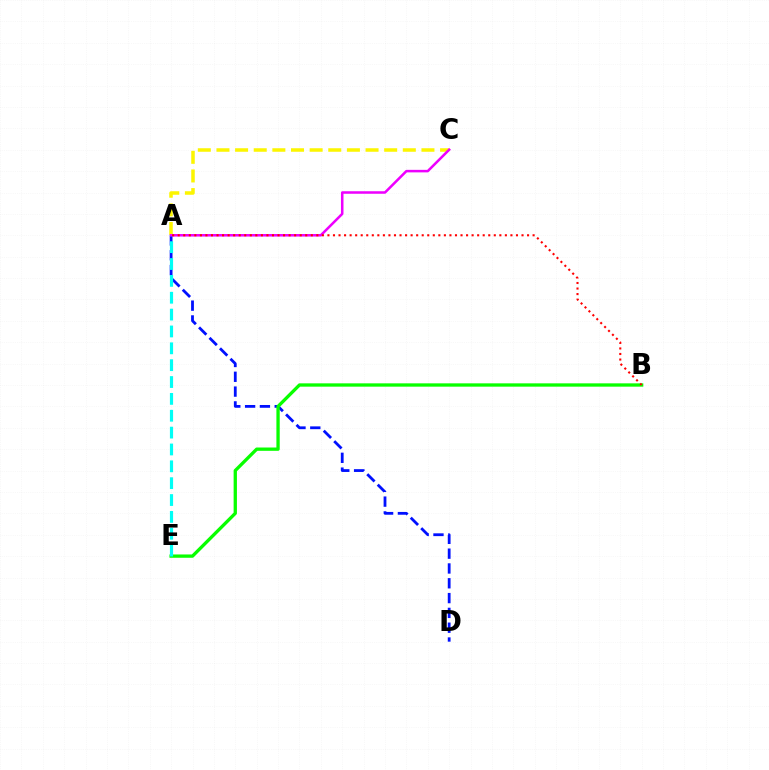{('A', 'D'): [{'color': '#0010ff', 'line_style': 'dashed', 'thickness': 2.01}], ('A', 'C'): [{'color': '#fcf500', 'line_style': 'dashed', 'thickness': 2.53}, {'color': '#ee00ff', 'line_style': 'solid', 'thickness': 1.82}], ('B', 'E'): [{'color': '#08ff00', 'line_style': 'solid', 'thickness': 2.38}], ('A', 'E'): [{'color': '#00fff6', 'line_style': 'dashed', 'thickness': 2.29}], ('A', 'B'): [{'color': '#ff0000', 'line_style': 'dotted', 'thickness': 1.51}]}